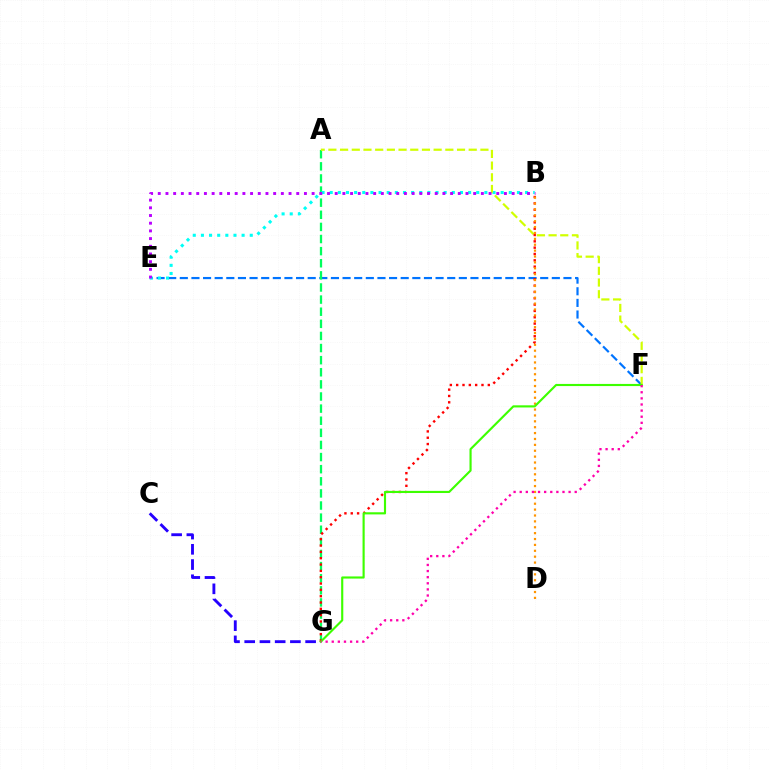{('C', 'G'): [{'color': '#2500ff', 'line_style': 'dashed', 'thickness': 2.07}], ('E', 'F'): [{'color': '#0074ff', 'line_style': 'dashed', 'thickness': 1.58}], ('A', 'G'): [{'color': '#00ff5c', 'line_style': 'dashed', 'thickness': 1.65}], ('B', 'E'): [{'color': '#00fff6', 'line_style': 'dotted', 'thickness': 2.21}, {'color': '#b900ff', 'line_style': 'dotted', 'thickness': 2.09}], ('A', 'F'): [{'color': '#d1ff00', 'line_style': 'dashed', 'thickness': 1.59}], ('B', 'G'): [{'color': '#ff0000', 'line_style': 'dotted', 'thickness': 1.72}], ('B', 'D'): [{'color': '#ff9400', 'line_style': 'dotted', 'thickness': 1.6}], ('F', 'G'): [{'color': '#3dff00', 'line_style': 'solid', 'thickness': 1.54}, {'color': '#ff00ac', 'line_style': 'dotted', 'thickness': 1.66}]}